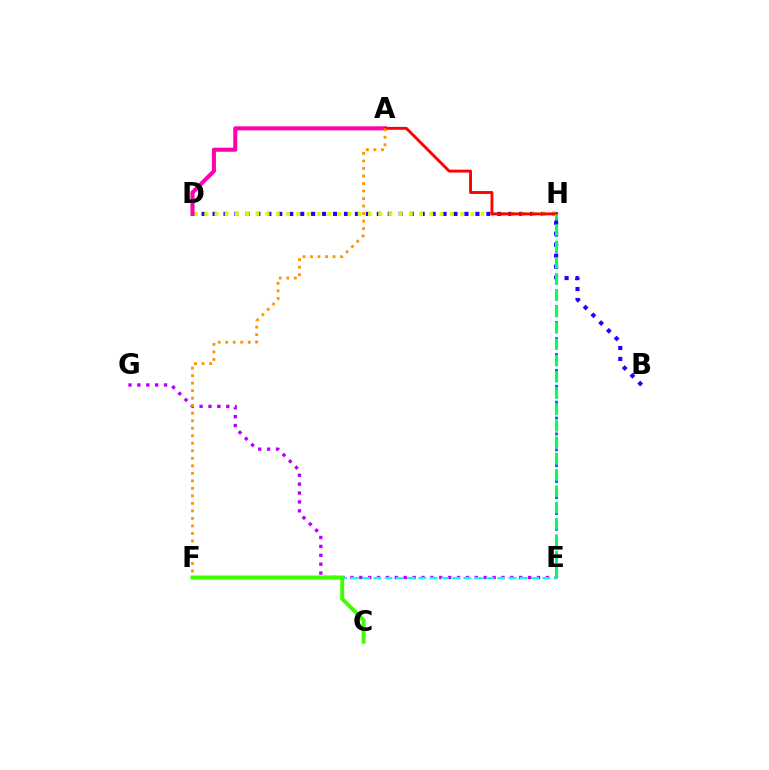{('B', 'D'): [{'color': '#2500ff', 'line_style': 'dotted', 'thickness': 2.98}], ('E', 'H'): [{'color': '#0074ff', 'line_style': 'dotted', 'thickness': 2.16}, {'color': '#00ff5c', 'line_style': 'dashed', 'thickness': 2.22}], ('E', 'G'): [{'color': '#b900ff', 'line_style': 'dotted', 'thickness': 2.41}], ('E', 'F'): [{'color': '#00fff6', 'line_style': 'dashed', 'thickness': 1.53}], ('D', 'H'): [{'color': '#d1ff00', 'line_style': 'dotted', 'thickness': 2.78}], ('A', 'D'): [{'color': '#ff00ac', 'line_style': 'solid', 'thickness': 2.93}], ('C', 'F'): [{'color': '#3dff00', 'line_style': 'solid', 'thickness': 2.86}], ('A', 'H'): [{'color': '#ff0000', 'line_style': 'solid', 'thickness': 2.08}], ('A', 'F'): [{'color': '#ff9400', 'line_style': 'dotted', 'thickness': 2.04}]}